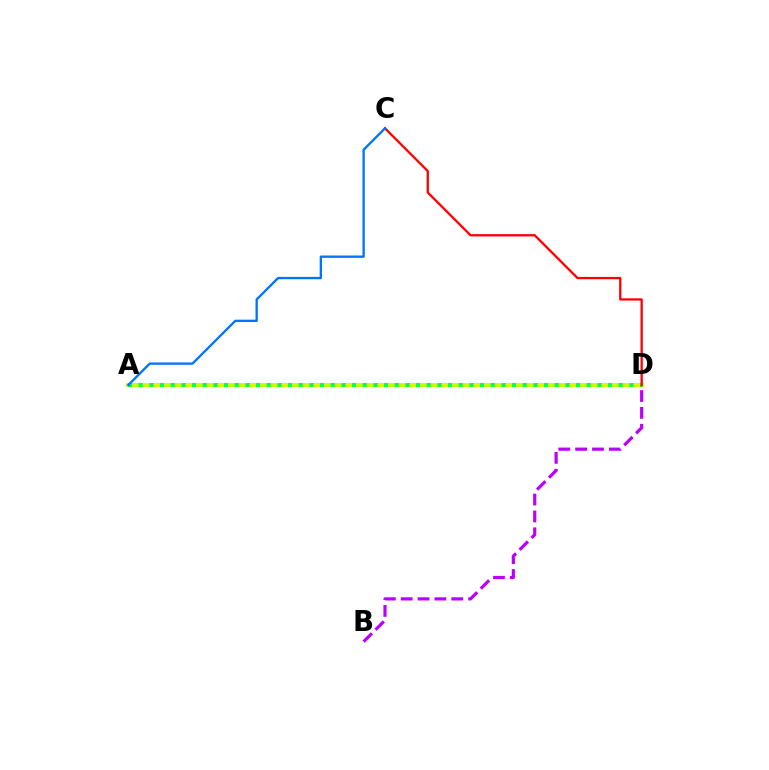{('A', 'D'): [{'color': '#d1ff00', 'line_style': 'solid', 'thickness': 2.93}, {'color': '#00ff5c', 'line_style': 'dotted', 'thickness': 2.9}], ('C', 'D'): [{'color': '#ff0000', 'line_style': 'solid', 'thickness': 1.65}], ('A', 'C'): [{'color': '#0074ff', 'line_style': 'solid', 'thickness': 1.68}], ('B', 'D'): [{'color': '#b900ff', 'line_style': 'dashed', 'thickness': 2.29}]}